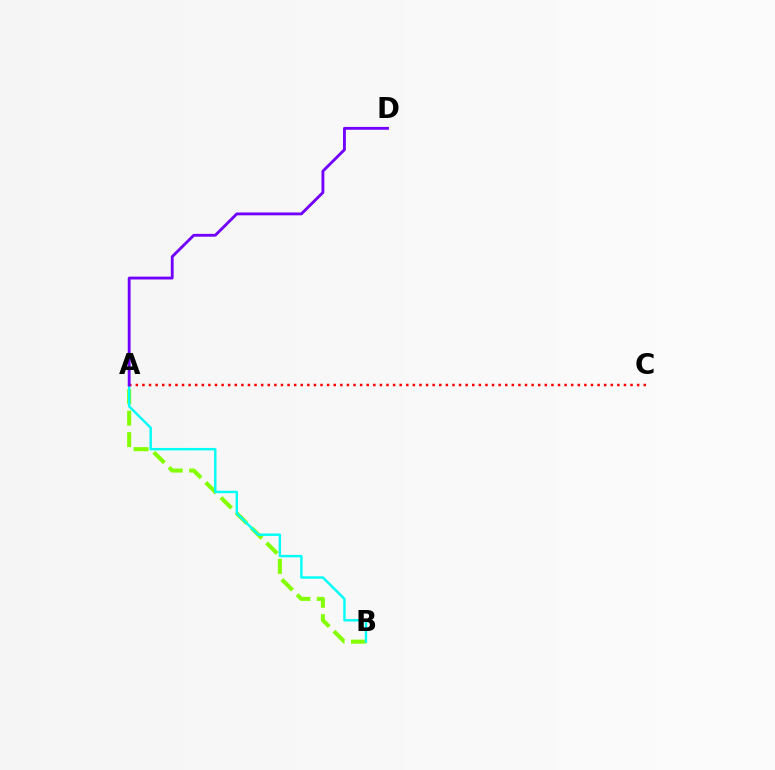{('A', 'B'): [{'color': '#84ff00', 'line_style': 'dashed', 'thickness': 2.92}, {'color': '#00fff6', 'line_style': 'solid', 'thickness': 1.74}], ('A', 'C'): [{'color': '#ff0000', 'line_style': 'dotted', 'thickness': 1.79}], ('A', 'D'): [{'color': '#7200ff', 'line_style': 'solid', 'thickness': 2.05}]}